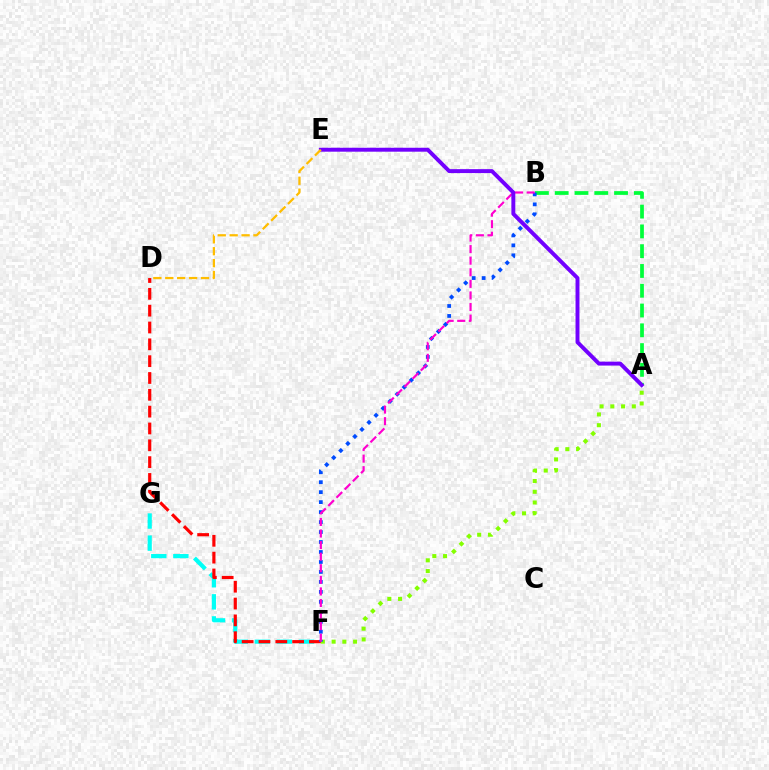{('F', 'G'): [{'color': '#00fff6', 'line_style': 'dashed', 'thickness': 3.0}], ('A', 'B'): [{'color': '#00ff39', 'line_style': 'dashed', 'thickness': 2.69}], ('A', 'F'): [{'color': '#84ff00', 'line_style': 'dotted', 'thickness': 2.92}], ('D', 'F'): [{'color': '#ff0000', 'line_style': 'dashed', 'thickness': 2.29}], ('B', 'F'): [{'color': '#004bff', 'line_style': 'dotted', 'thickness': 2.71}, {'color': '#ff00cf', 'line_style': 'dashed', 'thickness': 1.57}], ('A', 'E'): [{'color': '#7200ff', 'line_style': 'solid', 'thickness': 2.83}], ('D', 'E'): [{'color': '#ffbd00', 'line_style': 'dashed', 'thickness': 1.62}]}